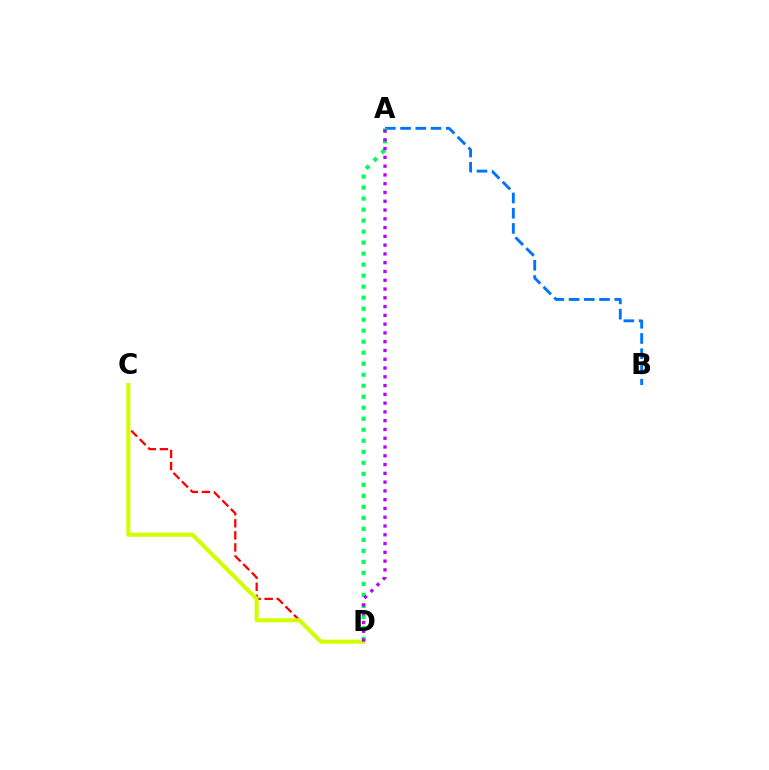{('A', 'B'): [{'color': '#0074ff', 'line_style': 'dashed', 'thickness': 2.07}], ('A', 'D'): [{'color': '#00ff5c', 'line_style': 'dotted', 'thickness': 2.99}, {'color': '#b900ff', 'line_style': 'dotted', 'thickness': 2.38}], ('C', 'D'): [{'color': '#ff0000', 'line_style': 'dashed', 'thickness': 1.64}, {'color': '#d1ff00', 'line_style': 'solid', 'thickness': 2.94}]}